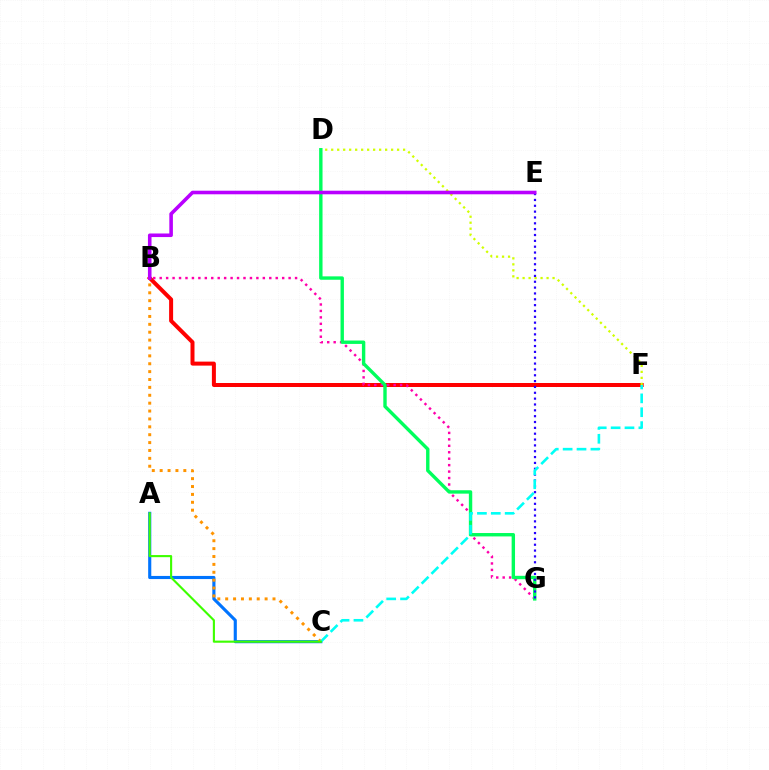{('B', 'F'): [{'color': '#ff0000', 'line_style': 'solid', 'thickness': 2.88}], ('D', 'F'): [{'color': '#d1ff00', 'line_style': 'dotted', 'thickness': 1.63}], ('A', 'C'): [{'color': '#0074ff', 'line_style': 'solid', 'thickness': 2.25}, {'color': '#3dff00', 'line_style': 'solid', 'thickness': 1.53}], ('B', 'G'): [{'color': '#ff00ac', 'line_style': 'dotted', 'thickness': 1.75}], ('D', 'G'): [{'color': '#00ff5c', 'line_style': 'solid', 'thickness': 2.44}], ('B', 'C'): [{'color': '#ff9400', 'line_style': 'dotted', 'thickness': 2.14}], ('E', 'G'): [{'color': '#2500ff', 'line_style': 'dotted', 'thickness': 1.59}], ('B', 'E'): [{'color': '#b900ff', 'line_style': 'solid', 'thickness': 2.58}], ('C', 'F'): [{'color': '#00fff6', 'line_style': 'dashed', 'thickness': 1.88}]}